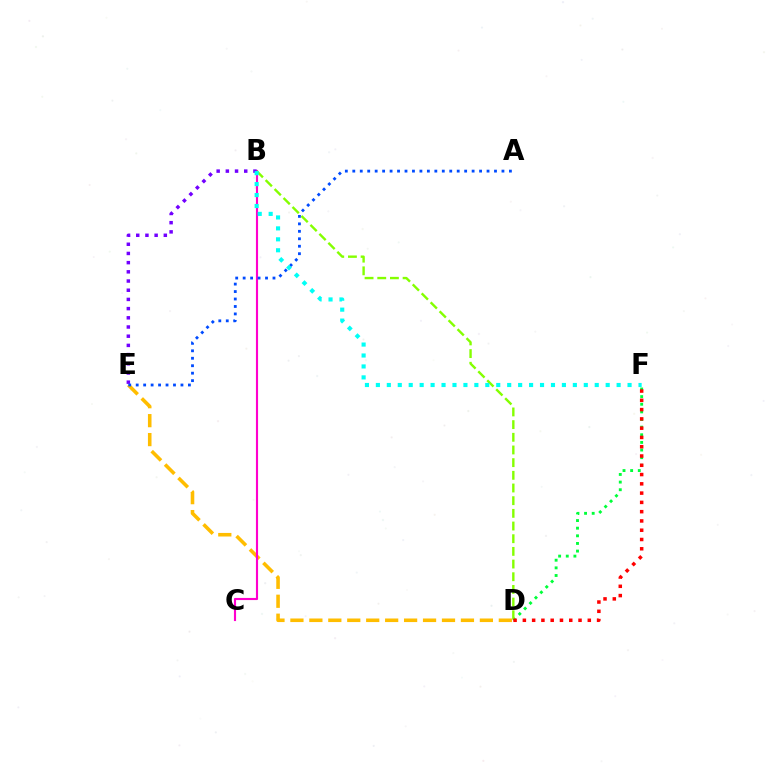{('D', 'E'): [{'color': '#ffbd00', 'line_style': 'dashed', 'thickness': 2.57}], ('B', 'C'): [{'color': '#ff00cf', 'line_style': 'solid', 'thickness': 1.54}], ('B', 'E'): [{'color': '#7200ff', 'line_style': 'dotted', 'thickness': 2.5}], ('D', 'F'): [{'color': '#00ff39', 'line_style': 'dotted', 'thickness': 2.07}, {'color': '#ff0000', 'line_style': 'dotted', 'thickness': 2.52}], ('A', 'E'): [{'color': '#004bff', 'line_style': 'dotted', 'thickness': 2.03}], ('B', 'D'): [{'color': '#84ff00', 'line_style': 'dashed', 'thickness': 1.72}], ('B', 'F'): [{'color': '#00fff6', 'line_style': 'dotted', 'thickness': 2.97}]}